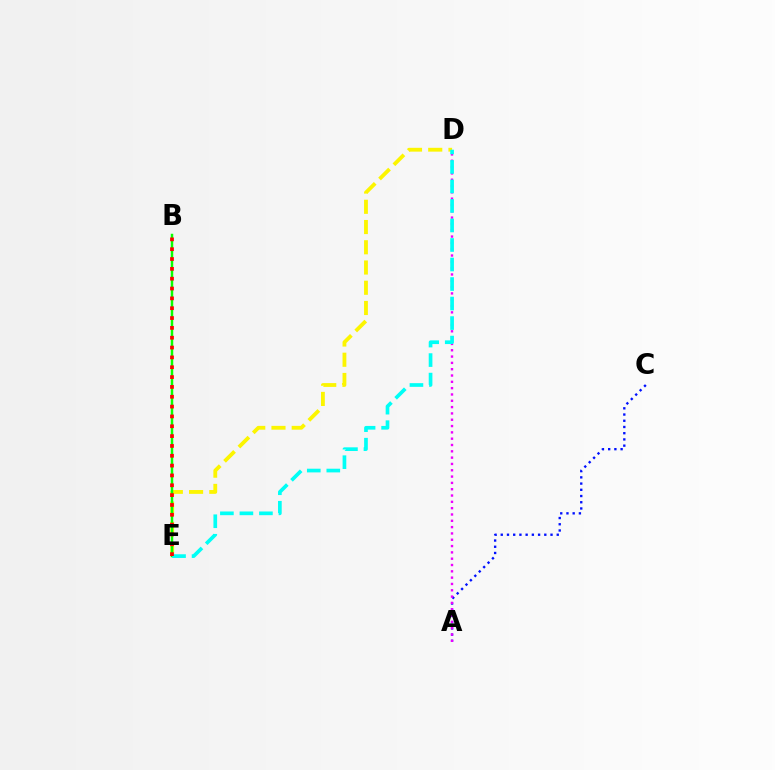{('A', 'C'): [{'color': '#0010ff', 'line_style': 'dotted', 'thickness': 1.69}], ('D', 'E'): [{'color': '#fcf500', 'line_style': 'dashed', 'thickness': 2.75}, {'color': '#00fff6', 'line_style': 'dashed', 'thickness': 2.65}], ('B', 'E'): [{'color': '#08ff00', 'line_style': 'solid', 'thickness': 1.78}, {'color': '#ff0000', 'line_style': 'dotted', 'thickness': 2.67}], ('A', 'D'): [{'color': '#ee00ff', 'line_style': 'dotted', 'thickness': 1.72}]}